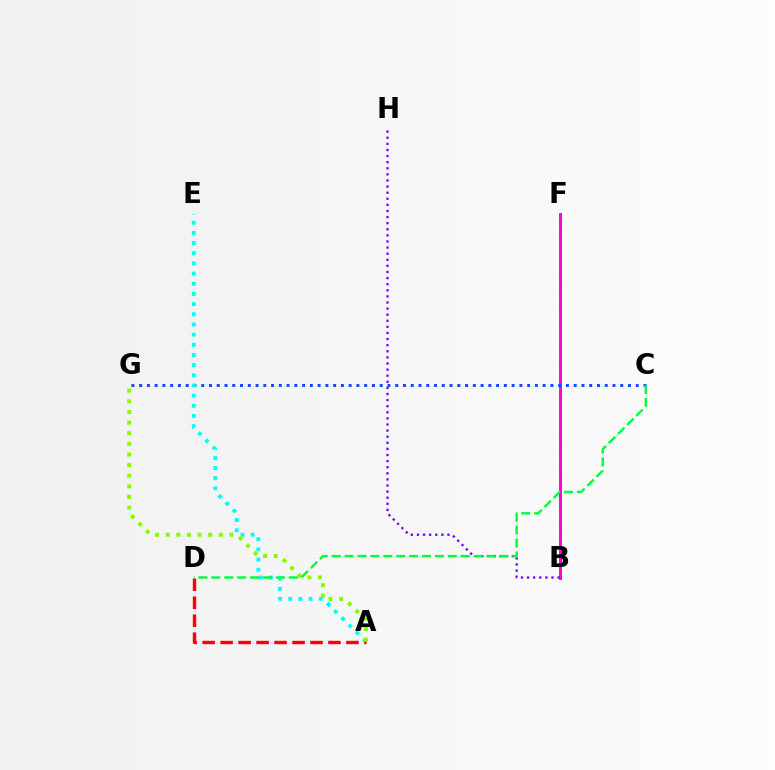{('B', 'F'): [{'color': '#ffbd00', 'line_style': 'dashed', 'thickness': 1.98}, {'color': '#ff00cf', 'line_style': 'solid', 'thickness': 2.07}], ('C', 'G'): [{'color': '#004bff', 'line_style': 'dotted', 'thickness': 2.11}], ('A', 'E'): [{'color': '#00fff6', 'line_style': 'dotted', 'thickness': 2.76}], ('A', 'D'): [{'color': '#ff0000', 'line_style': 'dashed', 'thickness': 2.44}], ('B', 'H'): [{'color': '#7200ff', 'line_style': 'dotted', 'thickness': 1.66}], ('A', 'G'): [{'color': '#84ff00', 'line_style': 'dotted', 'thickness': 2.89}], ('C', 'D'): [{'color': '#00ff39', 'line_style': 'dashed', 'thickness': 1.75}]}